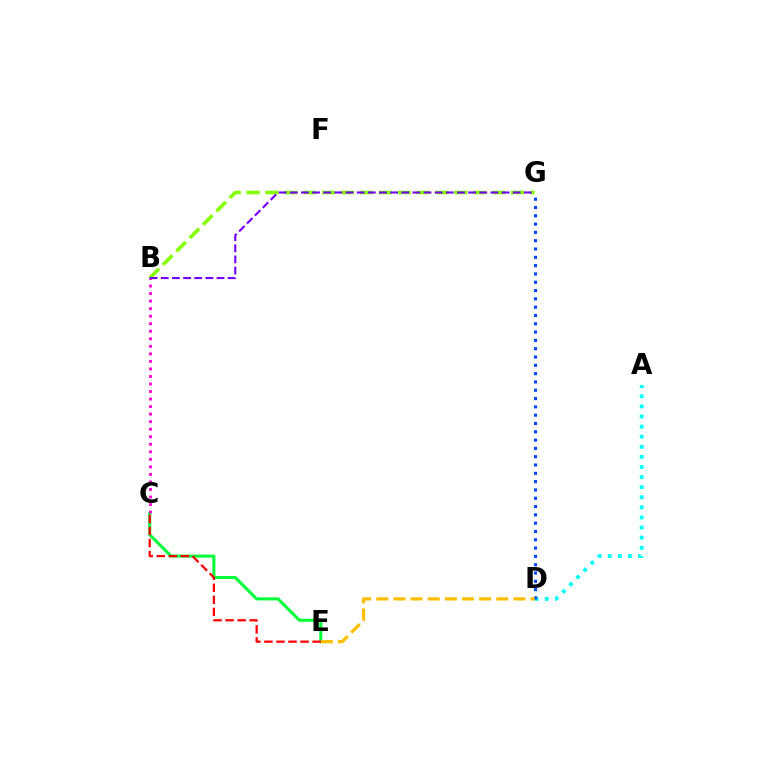{('A', 'D'): [{'color': '#00fff6', 'line_style': 'dotted', 'thickness': 2.74}], ('C', 'E'): [{'color': '#00ff39', 'line_style': 'solid', 'thickness': 2.19}, {'color': '#ff0000', 'line_style': 'dashed', 'thickness': 1.64}], ('B', 'G'): [{'color': '#84ff00', 'line_style': 'dashed', 'thickness': 2.57}, {'color': '#7200ff', 'line_style': 'dashed', 'thickness': 1.51}], ('D', 'G'): [{'color': '#004bff', 'line_style': 'dotted', 'thickness': 2.26}], ('D', 'E'): [{'color': '#ffbd00', 'line_style': 'dashed', 'thickness': 2.33}], ('B', 'C'): [{'color': '#ff00cf', 'line_style': 'dotted', 'thickness': 2.05}]}